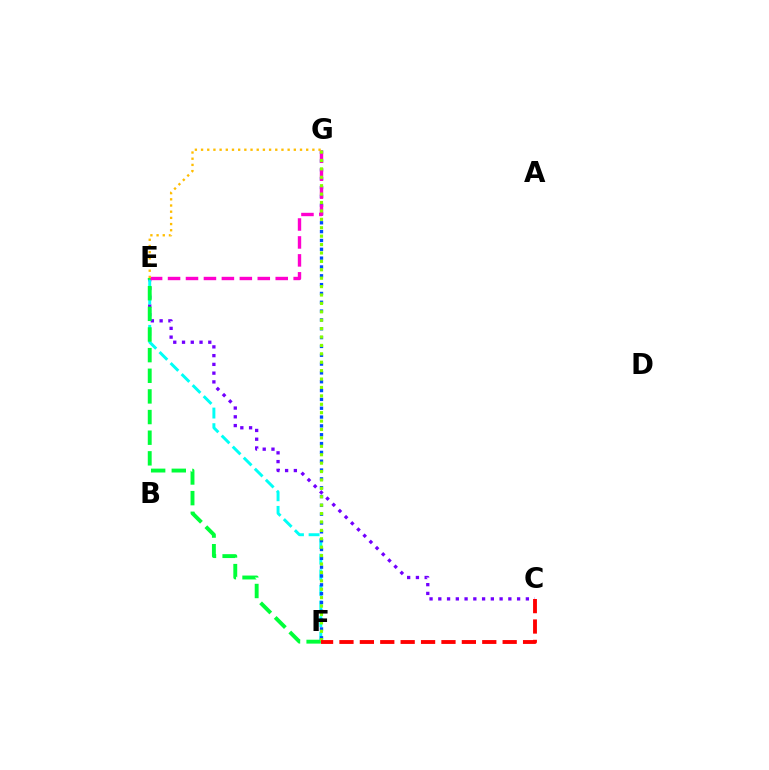{('C', 'E'): [{'color': '#7200ff', 'line_style': 'dotted', 'thickness': 2.38}], ('E', 'F'): [{'color': '#00fff6', 'line_style': 'dashed', 'thickness': 2.12}, {'color': '#00ff39', 'line_style': 'dashed', 'thickness': 2.8}], ('F', 'G'): [{'color': '#004bff', 'line_style': 'dotted', 'thickness': 2.4}, {'color': '#84ff00', 'line_style': 'dotted', 'thickness': 2.28}], ('E', 'G'): [{'color': '#ff00cf', 'line_style': 'dashed', 'thickness': 2.44}, {'color': '#ffbd00', 'line_style': 'dotted', 'thickness': 1.68}], ('C', 'F'): [{'color': '#ff0000', 'line_style': 'dashed', 'thickness': 2.77}]}